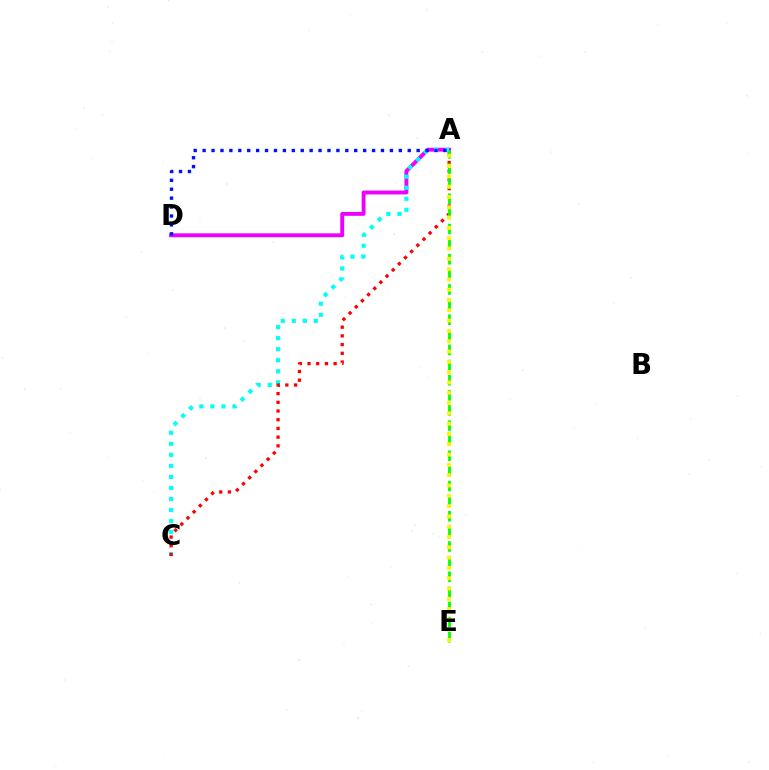{('A', 'D'): [{'color': '#ee00ff', 'line_style': 'solid', 'thickness': 2.79}, {'color': '#0010ff', 'line_style': 'dotted', 'thickness': 2.42}], ('A', 'C'): [{'color': '#00fff6', 'line_style': 'dotted', 'thickness': 3.0}, {'color': '#ff0000', 'line_style': 'dotted', 'thickness': 2.37}], ('A', 'E'): [{'color': '#08ff00', 'line_style': 'dashed', 'thickness': 2.05}, {'color': '#fcf500', 'line_style': 'dotted', 'thickness': 2.8}]}